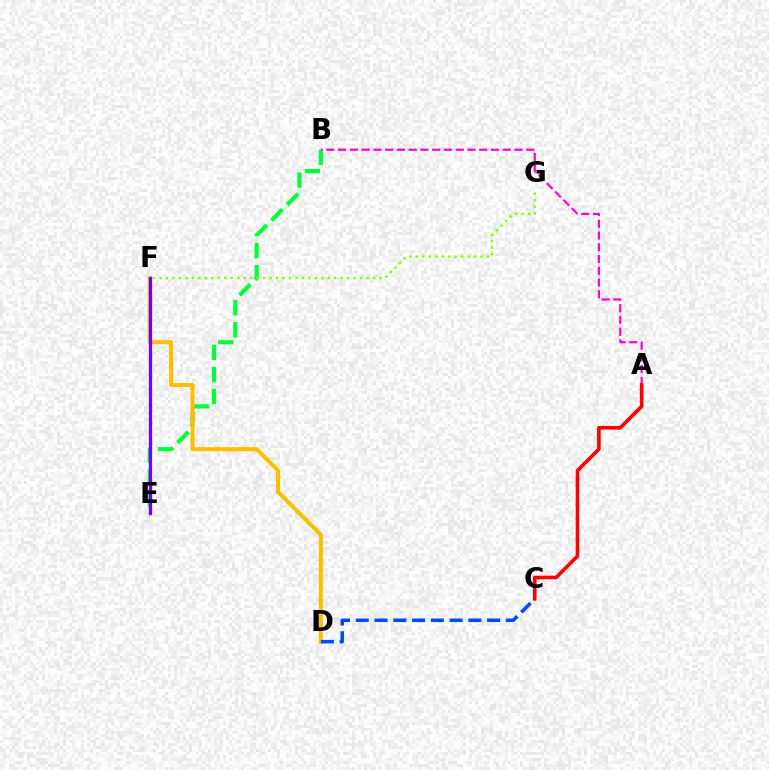{('B', 'E'): [{'color': '#00ff39', 'line_style': 'dashed', 'thickness': 2.99}], ('A', 'B'): [{'color': '#ff00cf', 'line_style': 'dashed', 'thickness': 1.6}], ('D', 'F'): [{'color': '#ffbd00', 'line_style': 'solid', 'thickness': 2.9}], ('F', 'G'): [{'color': '#84ff00', 'line_style': 'dotted', 'thickness': 1.76}], ('C', 'D'): [{'color': '#004bff', 'line_style': 'dashed', 'thickness': 2.55}], ('A', 'C'): [{'color': '#ff0000', 'line_style': 'solid', 'thickness': 2.6}], ('E', 'F'): [{'color': '#00fff6', 'line_style': 'dotted', 'thickness': 1.73}, {'color': '#7200ff', 'line_style': 'solid', 'thickness': 2.35}]}